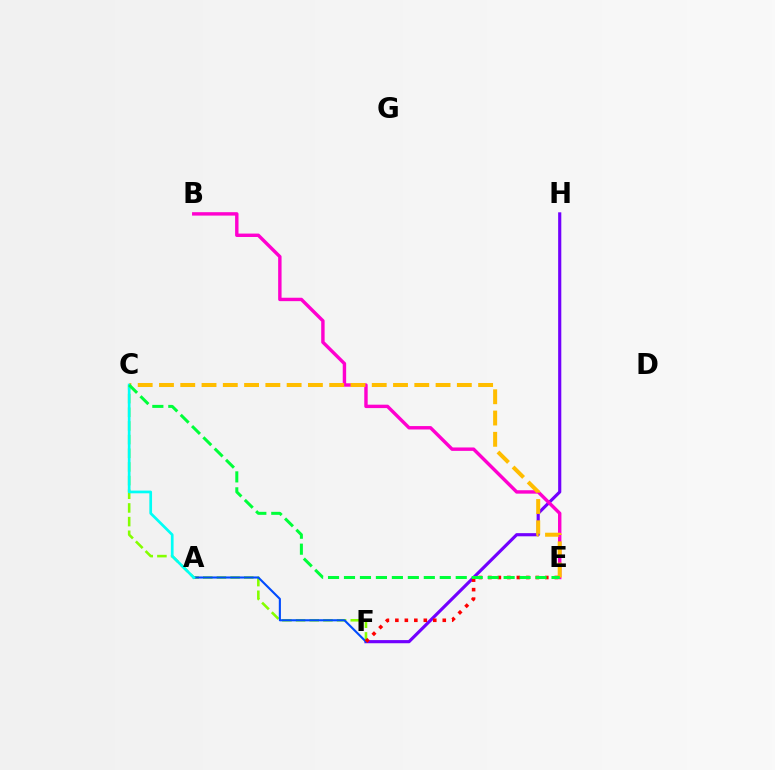{('F', 'H'): [{'color': '#7200ff', 'line_style': 'solid', 'thickness': 2.27}], ('B', 'E'): [{'color': '#ff00cf', 'line_style': 'solid', 'thickness': 2.46}], ('C', 'F'): [{'color': '#84ff00', 'line_style': 'dashed', 'thickness': 1.86}], ('C', 'E'): [{'color': '#ffbd00', 'line_style': 'dashed', 'thickness': 2.89}, {'color': '#00ff39', 'line_style': 'dashed', 'thickness': 2.17}], ('A', 'F'): [{'color': '#004bff', 'line_style': 'solid', 'thickness': 1.52}], ('E', 'F'): [{'color': '#ff0000', 'line_style': 'dotted', 'thickness': 2.58}], ('A', 'C'): [{'color': '#00fff6', 'line_style': 'solid', 'thickness': 1.95}]}